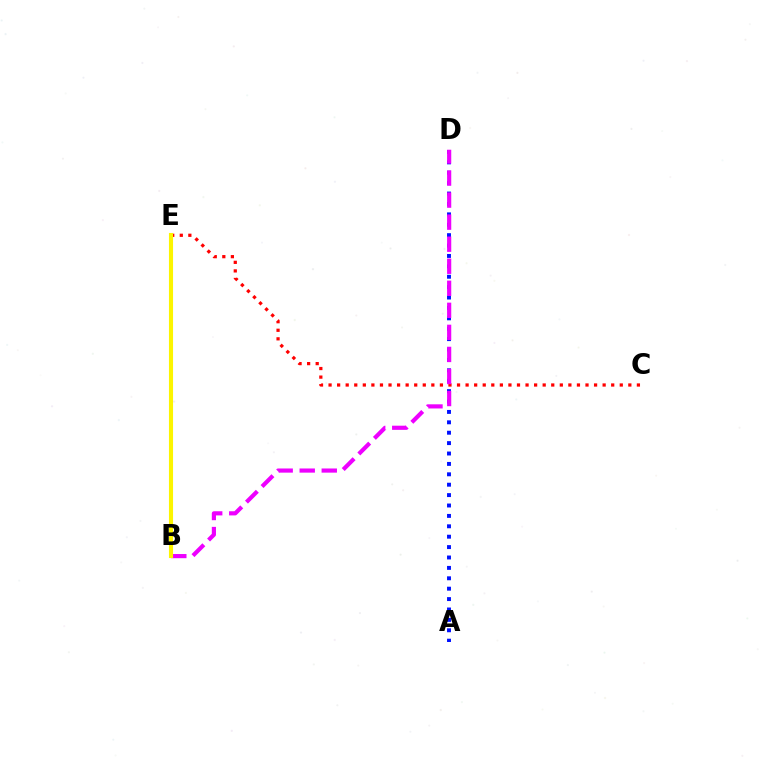{('B', 'E'): [{'color': '#00fff6', 'line_style': 'dotted', 'thickness': 2.04}, {'color': '#08ff00', 'line_style': 'dotted', 'thickness': 2.82}, {'color': '#fcf500', 'line_style': 'solid', 'thickness': 2.95}], ('A', 'D'): [{'color': '#0010ff', 'line_style': 'dotted', 'thickness': 2.83}], ('C', 'E'): [{'color': '#ff0000', 'line_style': 'dotted', 'thickness': 2.33}], ('B', 'D'): [{'color': '#ee00ff', 'line_style': 'dashed', 'thickness': 3.0}]}